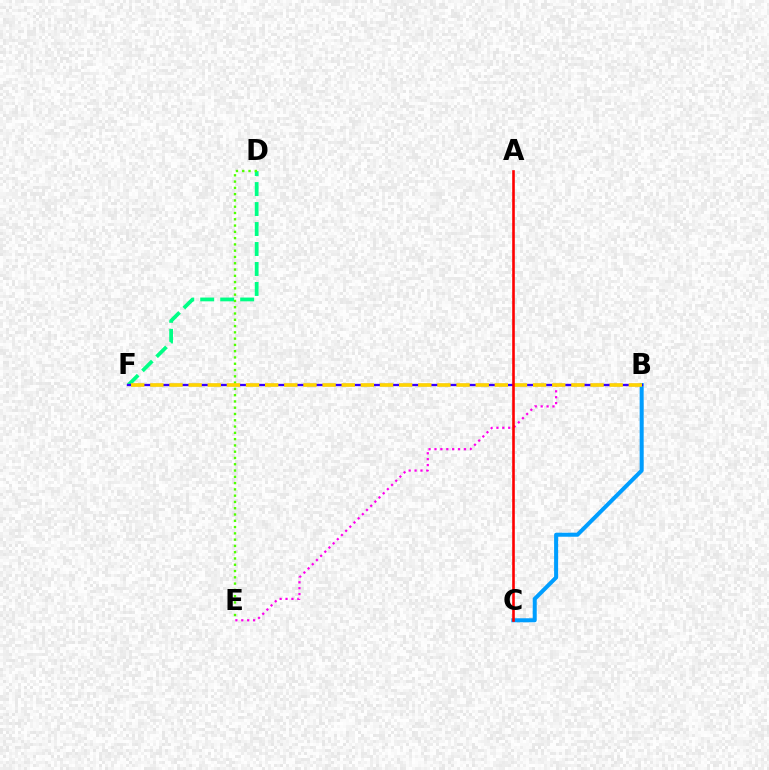{('D', 'F'): [{'color': '#00ff86', 'line_style': 'dashed', 'thickness': 2.71}], ('B', 'C'): [{'color': '#009eff', 'line_style': 'solid', 'thickness': 2.89}], ('B', 'E'): [{'color': '#ff00ed', 'line_style': 'dotted', 'thickness': 1.6}], ('B', 'F'): [{'color': '#3700ff', 'line_style': 'solid', 'thickness': 1.67}, {'color': '#ffd500', 'line_style': 'dashed', 'thickness': 2.6}], ('D', 'E'): [{'color': '#4fff00', 'line_style': 'dotted', 'thickness': 1.71}], ('A', 'C'): [{'color': '#ff0000', 'line_style': 'solid', 'thickness': 1.89}]}